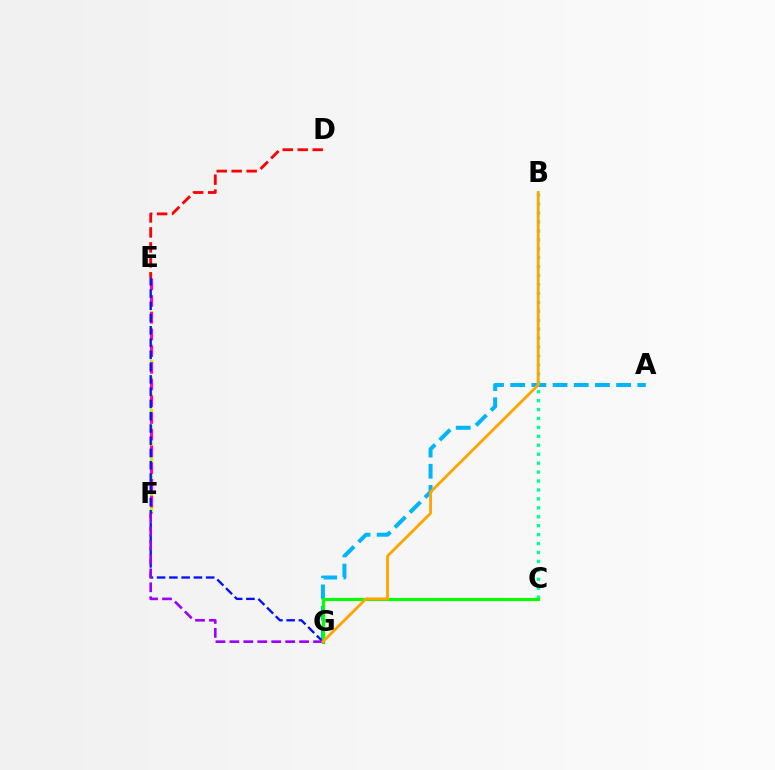{('E', 'F'): [{'color': '#b3ff00', 'line_style': 'dashed', 'thickness': 2.21}, {'color': '#ff00bd', 'line_style': 'dashed', 'thickness': 2.27}], ('A', 'G'): [{'color': '#00b5ff', 'line_style': 'dashed', 'thickness': 2.88}], ('E', 'G'): [{'color': '#0010ff', 'line_style': 'dashed', 'thickness': 1.67}], ('B', 'C'): [{'color': '#00ff9d', 'line_style': 'dotted', 'thickness': 2.43}], ('C', 'G'): [{'color': '#08ff00', 'line_style': 'solid', 'thickness': 2.28}], ('D', 'E'): [{'color': '#ff0000', 'line_style': 'dashed', 'thickness': 2.03}], ('F', 'G'): [{'color': '#9b00ff', 'line_style': 'dashed', 'thickness': 1.89}], ('B', 'G'): [{'color': '#ffa500', 'line_style': 'solid', 'thickness': 2.04}]}